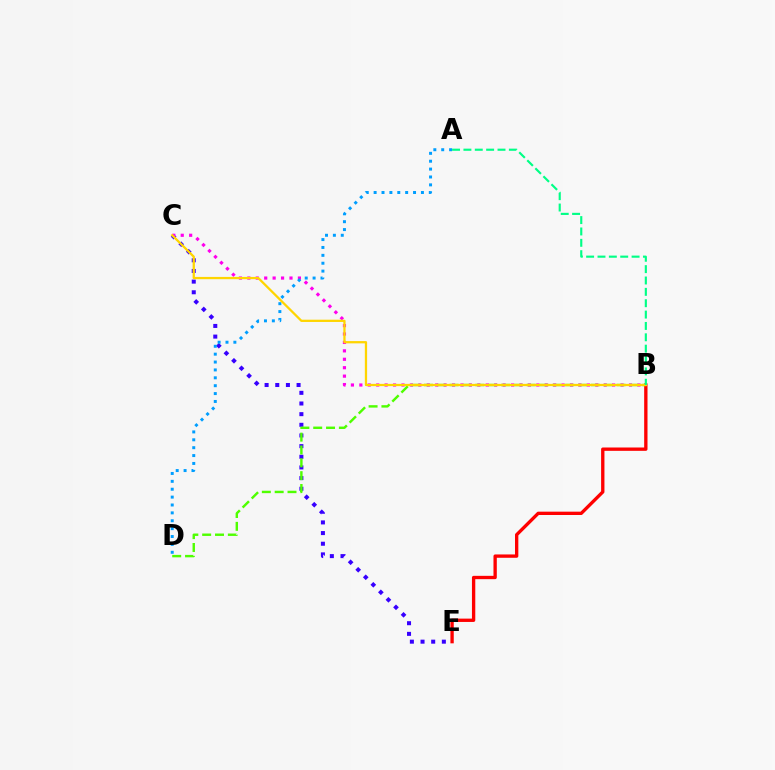{('C', 'E'): [{'color': '#3700ff', 'line_style': 'dotted', 'thickness': 2.9}], ('B', 'E'): [{'color': '#ff0000', 'line_style': 'solid', 'thickness': 2.4}], ('B', 'C'): [{'color': '#ff00ed', 'line_style': 'dotted', 'thickness': 2.29}, {'color': '#ffd500', 'line_style': 'solid', 'thickness': 1.64}], ('A', 'D'): [{'color': '#009eff', 'line_style': 'dotted', 'thickness': 2.14}], ('B', 'D'): [{'color': '#4fff00', 'line_style': 'dashed', 'thickness': 1.74}], ('A', 'B'): [{'color': '#00ff86', 'line_style': 'dashed', 'thickness': 1.54}]}